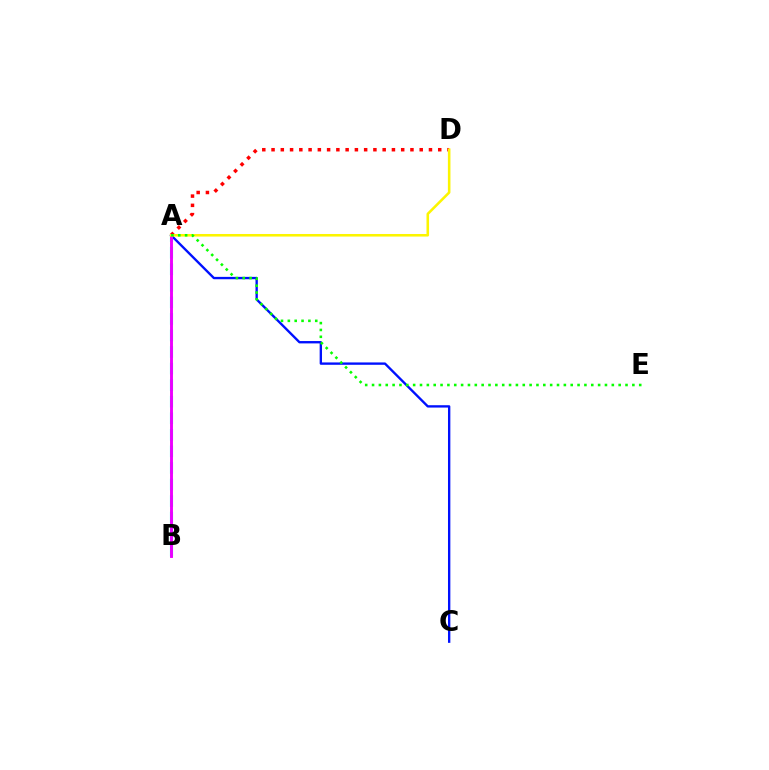{('A', 'B'): [{'color': '#00fff6', 'line_style': 'dashed', 'thickness': 2.25}, {'color': '#ee00ff', 'line_style': 'solid', 'thickness': 2.09}], ('A', 'D'): [{'color': '#ff0000', 'line_style': 'dotted', 'thickness': 2.52}, {'color': '#fcf500', 'line_style': 'solid', 'thickness': 1.84}], ('A', 'C'): [{'color': '#0010ff', 'line_style': 'solid', 'thickness': 1.7}], ('A', 'E'): [{'color': '#08ff00', 'line_style': 'dotted', 'thickness': 1.86}]}